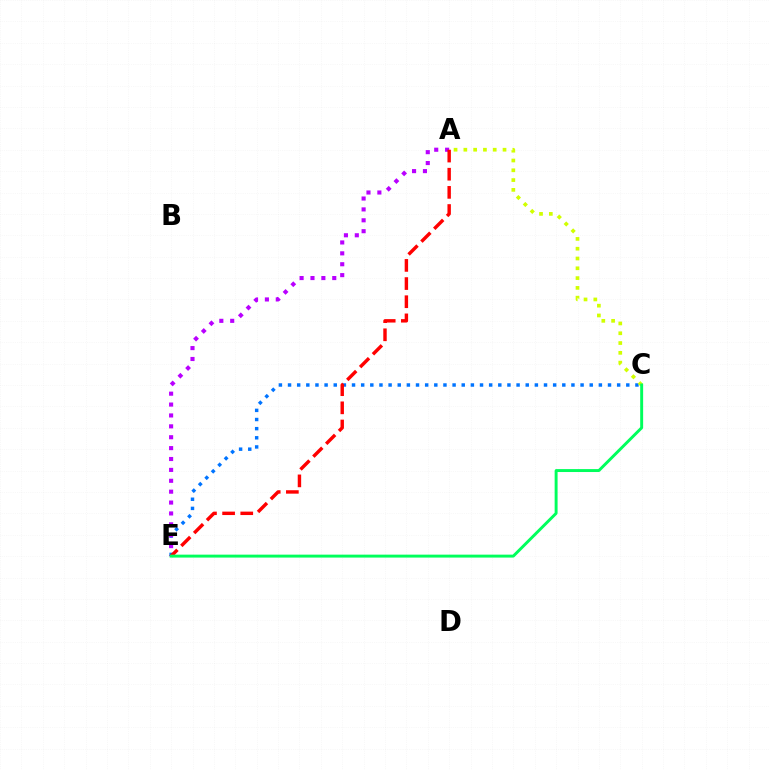{('C', 'E'): [{'color': '#0074ff', 'line_style': 'dotted', 'thickness': 2.48}, {'color': '#00ff5c', 'line_style': 'solid', 'thickness': 2.11}], ('A', 'C'): [{'color': '#d1ff00', 'line_style': 'dotted', 'thickness': 2.66}], ('A', 'E'): [{'color': '#b900ff', 'line_style': 'dotted', 'thickness': 2.96}, {'color': '#ff0000', 'line_style': 'dashed', 'thickness': 2.47}]}